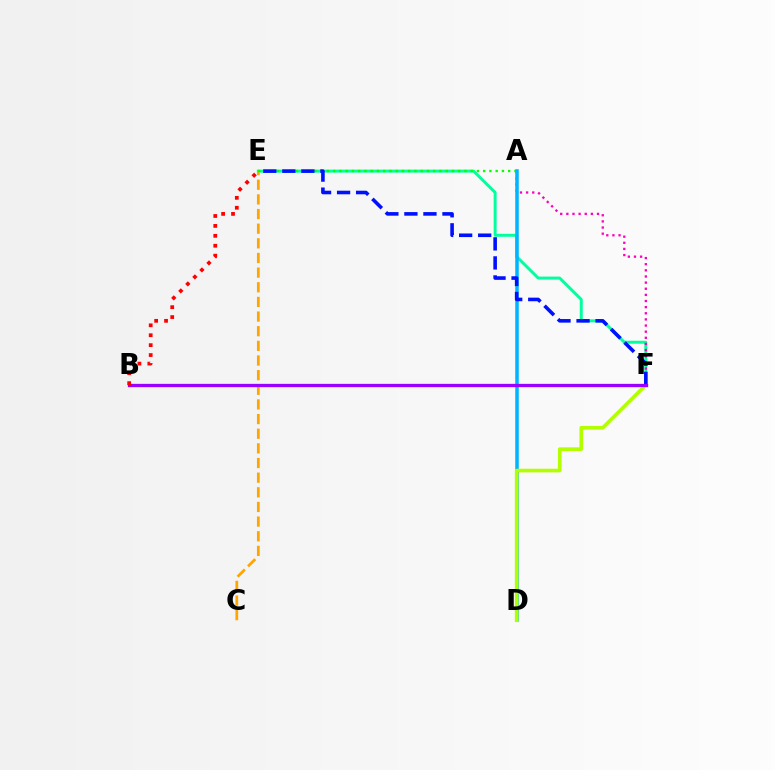{('E', 'F'): [{'color': '#00ff9d', 'line_style': 'solid', 'thickness': 2.12}, {'color': '#0010ff', 'line_style': 'dashed', 'thickness': 2.59}], ('A', 'F'): [{'color': '#ff00bd', 'line_style': 'dotted', 'thickness': 1.67}], ('C', 'E'): [{'color': '#ffa500', 'line_style': 'dashed', 'thickness': 1.99}], ('A', 'E'): [{'color': '#08ff00', 'line_style': 'dotted', 'thickness': 1.7}], ('A', 'D'): [{'color': '#00b5ff', 'line_style': 'solid', 'thickness': 2.54}], ('D', 'F'): [{'color': '#b3ff00', 'line_style': 'solid', 'thickness': 2.63}], ('B', 'F'): [{'color': '#9b00ff', 'line_style': 'solid', 'thickness': 2.38}], ('B', 'E'): [{'color': '#ff0000', 'line_style': 'dotted', 'thickness': 2.69}]}